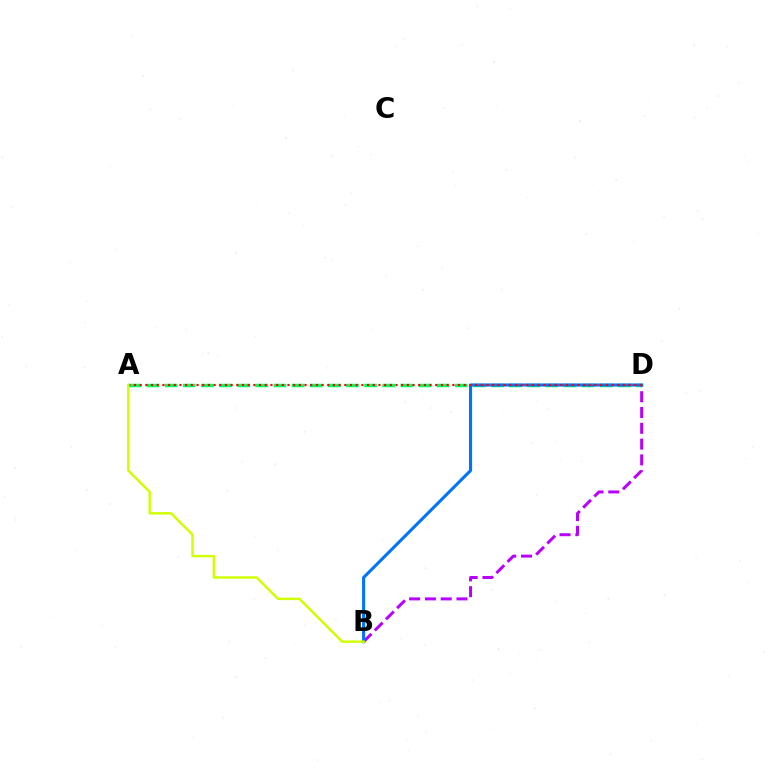{('A', 'D'): [{'color': '#00ff5c', 'line_style': 'dashed', 'thickness': 2.46}, {'color': '#ff0000', 'line_style': 'dotted', 'thickness': 1.54}], ('B', 'D'): [{'color': '#b900ff', 'line_style': 'dashed', 'thickness': 2.15}, {'color': '#0074ff', 'line_style': 'solid', 'thickness': 2.22}], ('A', 'B'): [{'color': '#d1ff00', 'line_style': 'solid', 'thickness': 1.78}]}